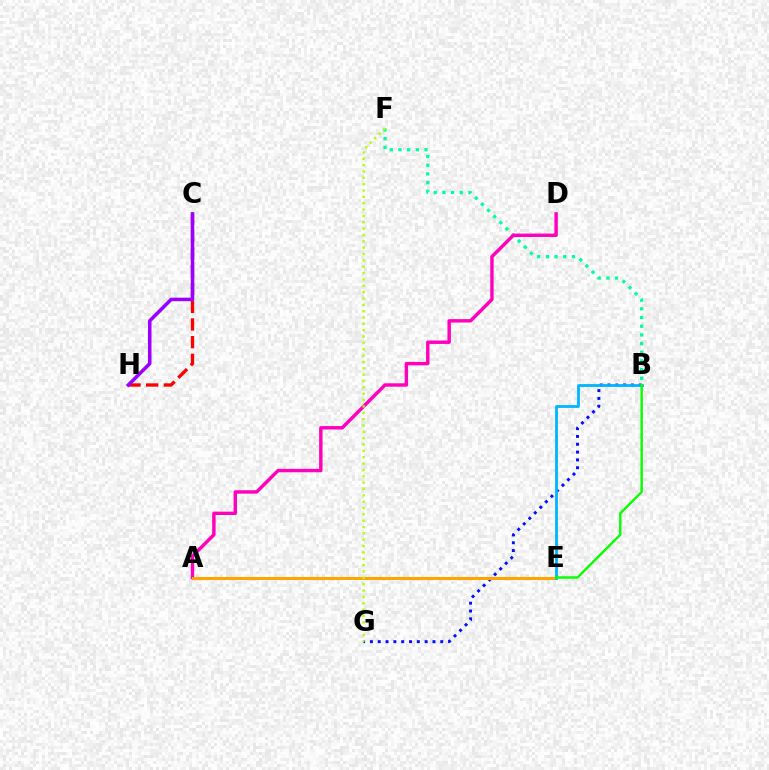{('B', 'G'): [{'color': '#0010ff', 'line_style': 'dotted', 'thickness': 2.12}], ('C', 'H'): [{'color': '#ff0000', 'line_style': 'dashed', 'thickness': 2.4}, {'color': '#9b00ff', 'line_style': 'solid', 'thickness': 2.54}], ('B', 'F'): [{'color': '#00ff9d', 'line_style': 'dotted', 'thickness': 2.36}], ('A', 'D'): [{'color': '#ff00bd', 'line_style': 'solid', 'thickness': 2.46}], ('A', 'E'): [{'color': '#ffa500', 'line_style': 'solid', 'thickness': 2.17}], ('F', 'G'): [{'color': '#b3ff00', 'line_style': 'dotted', 'thickness': 1.73}], ('B', 'E'): [{'color': '#00b5ff', 'line_style': 'solid', 'thickness': 2.0}, {'color': '#08ff00', 'line_style': 'solid', 'thickness': 1.74}]}